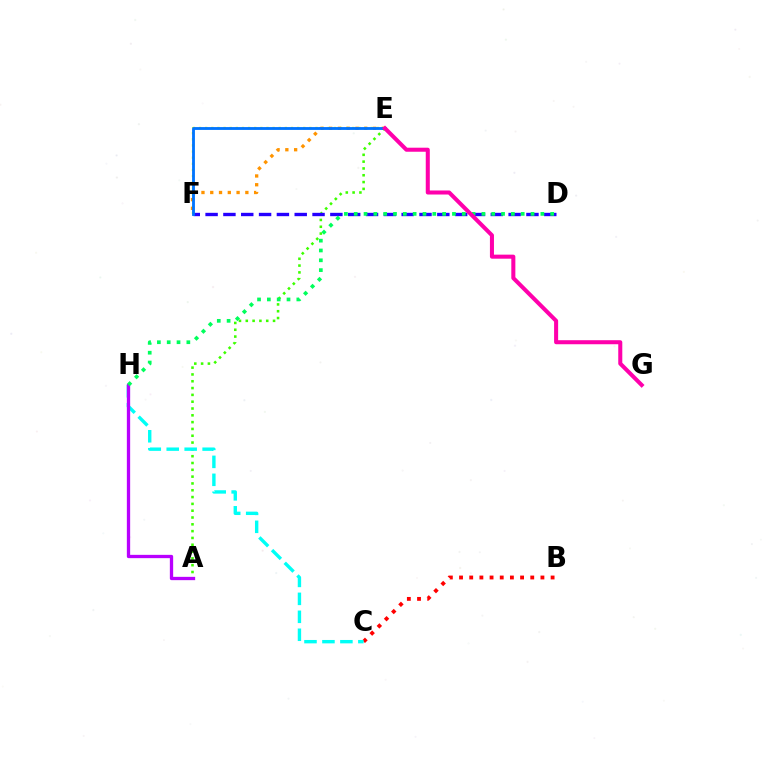{('A', 'E'): [{'color': '#3dff00', 'line_style': 'dotted', 'thickness': 1.85}], ('D', 'F'): [{'color': '#2500ff', 'line_style': 'dashed', 'thickness': 2.42}], ('E', 'F'): [{'color': '#d1ff00', 'line_style': 'dotted', 'thickness': 1.67}, {'color': '#ff9400', 'line_style': 'dotted', 'thickness': 2.39}, {'color': '#0074ff', 'line_style': 'solid', 'thickness': 2.04}], ('B', 'C'): [{'color': '#ff0000', 'line_style': 'dotted', 'thickness': 2.76}], ('C', 'H'): [{'color': '#00fff6', 'line_style': 'dashed', 'thickness': 2.44}], ('A', 'H'): [{'color': '#b900ff', 'line_style': 'solid', 'thickness': 2.38}], ('D', 'H'): [{'color': '#00ff5c', 'line_style': 'dotted', 'thickness': 2.67}], ('E', 'G'): [{'color': '#ff00ac', 'line_style': 'solid', 'thickness': 2.91}]}